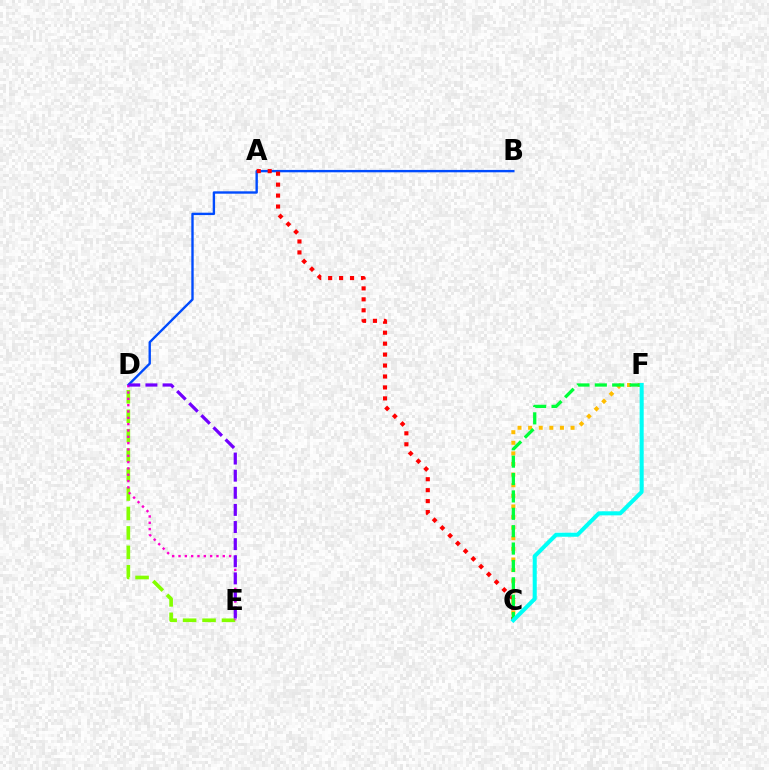{('B', 'D'): [{'color': '#004bff', 'line_style': 'solid', 'thickness': 1.71}], ('C', 'F'): [{'color': '#ffbd00', 'line_style': 'dotted', 'thickness': 2.88}, {'color': '#00ff39', 'line_style': 'dashed', 'thickness': 2.36}, {'color': '#00fff6', 'line_style': 'solid', 'thickness': 2.92}], ('D', 'E'): [{'color': '#84ff00', 'line_style': 'dashed', 'thickness': 2.64}, {'color': '#ff00cf', 'line_style': 'dotted', 'thickness': 1.72}, {'color': '#7200ff', 'line_style': 'dashed', 'thickness': 2.33}], ('A', 'C'): [{'color': '#ff0000', 'line_style': 'dotted', 'thickness': 2.98}]}